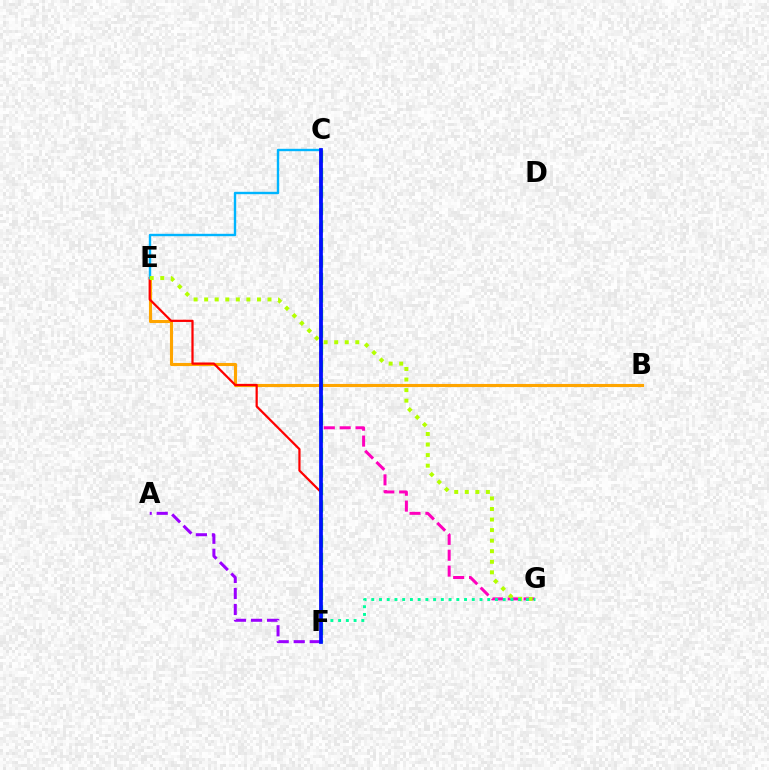{('B', 'E'): [{'color': '#ffa500', 'line_style': 'solid', 'thickness': 2.23}], ('E', 'F'): [{'color': '#ff0000', 'line_style': 'solid', 'thickness': 1.61}], ('C', 'F'): [{'color': '#08ff00', 'line_style': 'dashed', 'thickness': 2.38}, {'color': '#0010ff', 'line_style': 'solid', 'thickness': 2.68}], ('C', 'G'): [{'color': '#ff00bd', 'line_style': 'dashed', 'thickness': 2.16}], ('C', 'E'): [{'color': '#00b5ff', 'line_style': 'solid', 'thickness': 1.72}], ('E', 'G'): [{'color': '#b3ff00', 'line_style': 'dotted', 'thickness': 2.87}], ('F', 'G'): [{'color': '#00ff9d', 'line_style': 'dotted', 'thickness': 2.1}], ('A', 'F'): [{'color': '#9b00ff', 'line_style': 'dashed', 'thickness': 2.18}]}